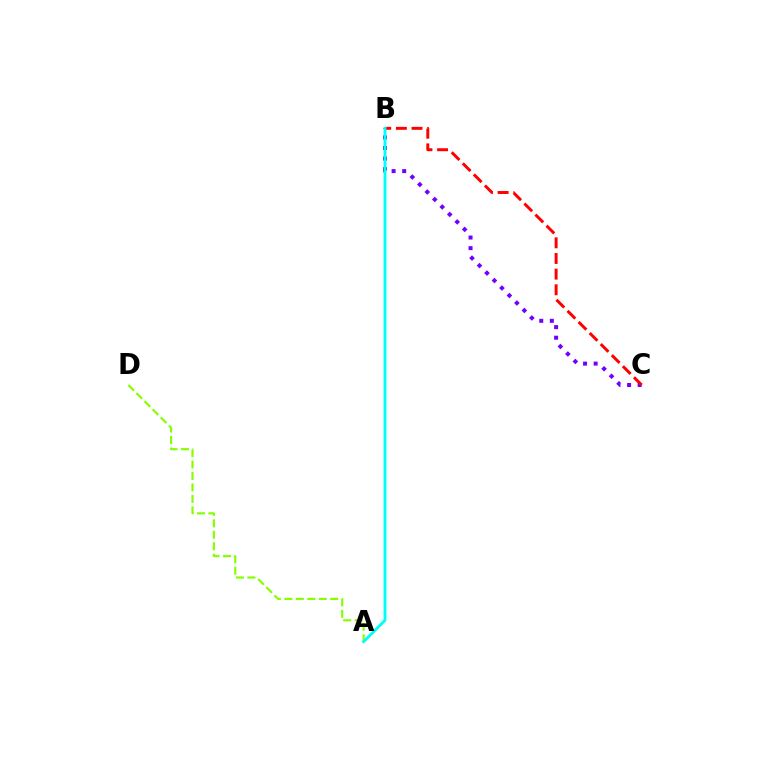{('B', 'C'): [{'color': '#7200ff', 'line_style': 'dotted', 'thickness': 2.87}, {'color': '#ff0000', 'line_style': 'dashed', 'thickness': 2.13}], ('A', 'D'): [{'color': '#84ff00', 'line_style': 'dashed', 'thickness': 1.56}], ('A', 'B'): [{'color': '#00fff6', 'line_style': 'solid', 'thickness': 2.07}]}